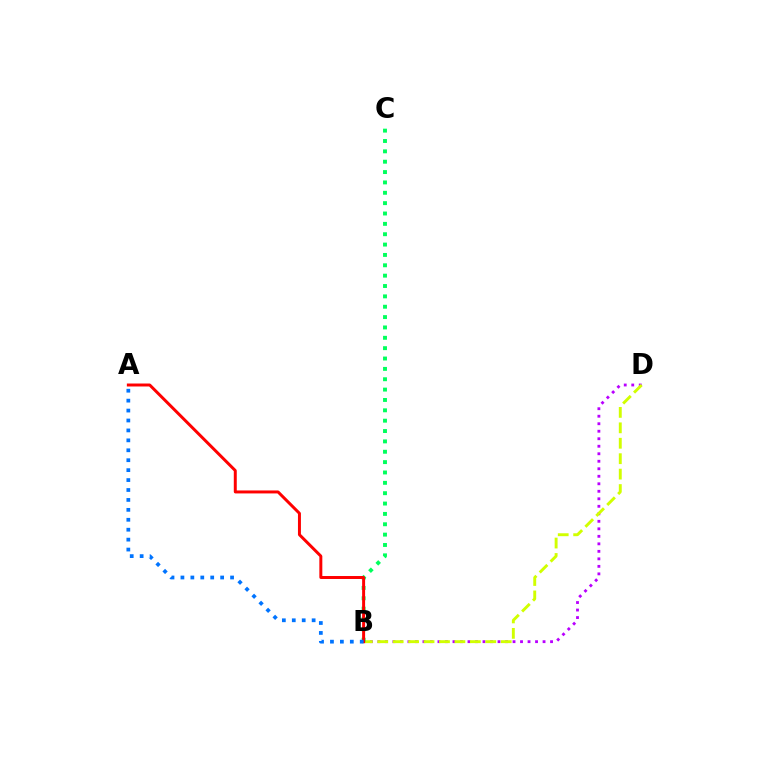{('B', 'D'): [{'color': '#b900ff', 'line_style': 'dotted', 'thickness': 2.04}, {'color': '#d1ff00', 'line_style': 'dashed', 'thickness': 2.1}], ('B', 'C'): [{'color': '#00ff5c', 'line_style': 'dotted', 'thickness': 2.81}], ('A', 'B'): [{'color': '#ff0000', 'line_style': 'solid', 'thickness': 2.14}, {'color': '#0074ff', 'line_style': 'dotted', 'thickness': 2.7}]}